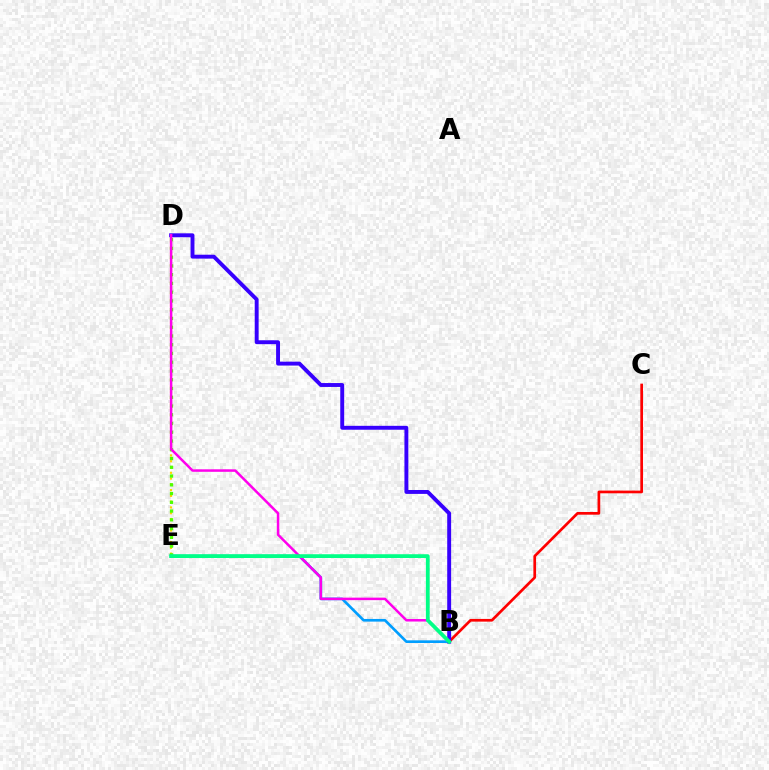{('B', 'C'): [{'color': '#ff0000', 'line_style': 'solid', 'thickness': 1.95}], ('D', 'E'): [{'color': '#ffd500', 'line_style': 'dotted', 'thickness': 1.57}, {'color': '#4fff00', 'line_style': 'dotted', 'thickness': 2.38}], ('B', 'E'): [{'color': '#009eff', 'line_style': 'solid', 'thickness': 1.92}, {'color': '#00ff86', 'line_style': 'solid', 'thickness': 2.71}], ('B', 'D'): [{'color': '#3700ff', 'line_style': 'solid', 'thickness': 2.81}, {'color': '#ff00ed', 'line_style': 'solid', 'thickness': 1.8}]}